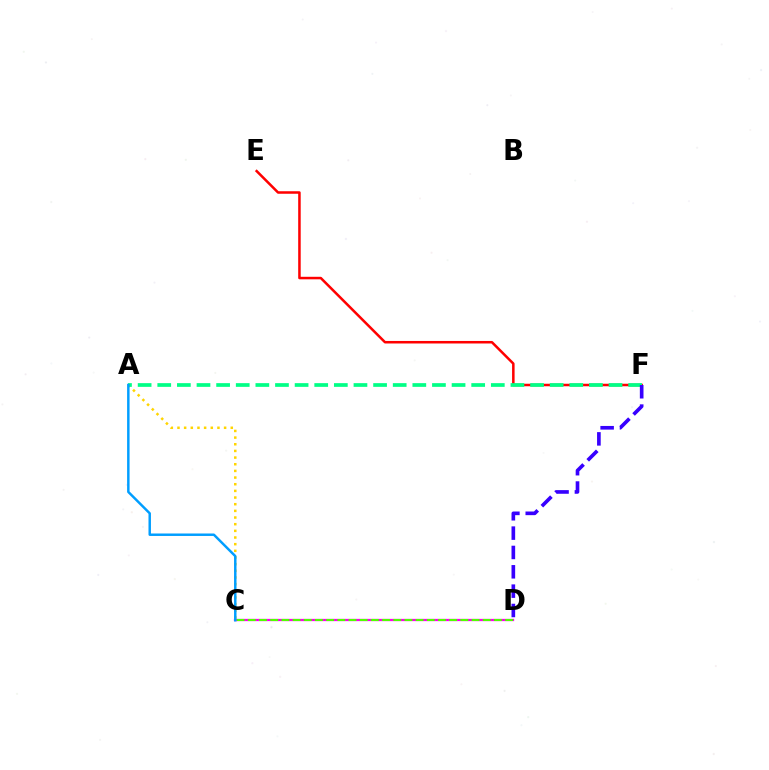{('C', 'D'): [{'color': '#ff00ed', 'line_style': 'solid', 'thickness': 1.62}, {'color': '#4fff00', 'line_style': 'dashed', 'thickness': 1.52}], ('A', 'C'): [{'color': '#ffd500', 'line_style': 'dotted', 'thickness': 1.81}, {'color': '#009eff', 'line_style': 'solid', 'thickness': 1.77}], ('E', 'F'): [{'color': '#ff0000', 'line_style': 'solid', 'thickness': 1.81}], ('A', 'F'): [{'color': '#00ff86', 'line_style': 'dashed', 'thickness': 2.67}], ('D', 'F'): [{'color': '#3700ff', 'line_style': 'dashed', 'thickness': 2.63}]}